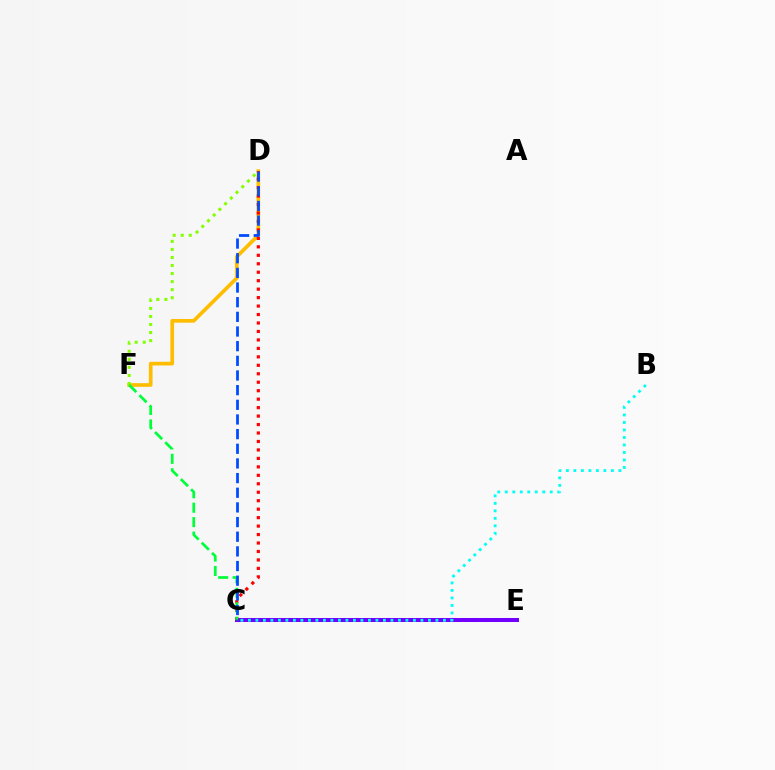{('C', 'E'): [{'color': '#ff00cf', 'line_style': 'dotted', 'thickness': 2.91}, {'color': '#7200ff', 'line_style': 'solid', 'thickness': 2.88}], ('D', 'F'): [{'color': '#ffbd00', 'line_style': 'solid', 'thickness': 2.65}, {'color': '#84ff00', 'line_style': 'dotted', 'thickness': 2.19}], ('B', 'C'): [{'color': '#00fff6', 'line_style': 'dotted', 'thickness': 2.04}], ('C', 'D'): [{'color': '#ff0000', 'line_style': 'dotted', 'thickness': 2.3}, {'color': '#004bff', 'line_style': 'dashed', 'thickness': 1.99}], ('C', 'F'): [{'color': '#00ff39', 'line_style': 'dashed', 'thickness': 1.96}]}